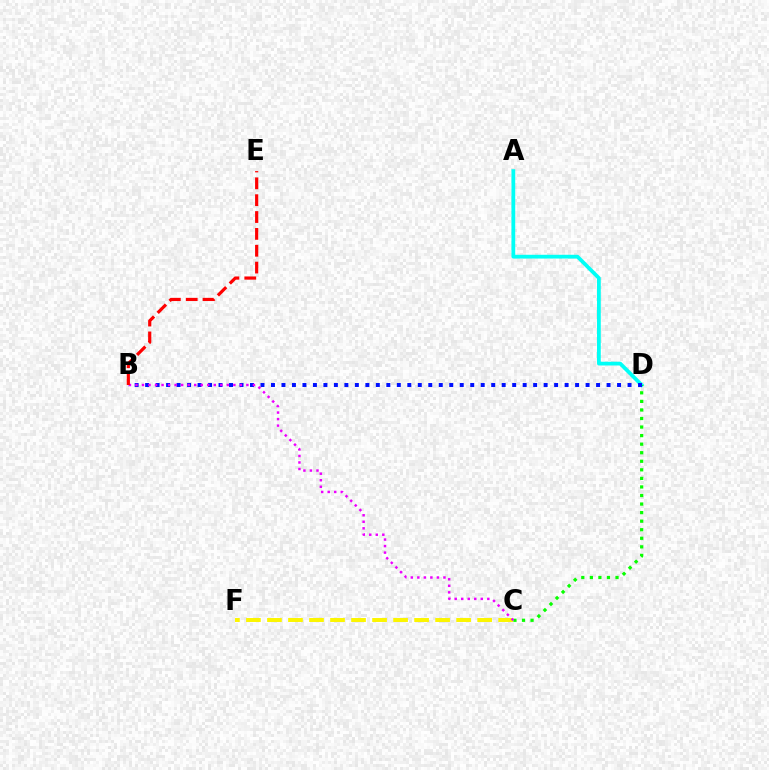{('C', 'F'): [{'color': '#fcf500', 'line_style': 'dashed', 'thickness': 2.86}], ('A', 'D'): [{'color': '#00fff6', 'line_style': 'solid', 'thickness': 2.71}], ('C', 'D'): [{'color': '#08ff00', 'line_style': 'dotted', 'thickness': 2.32}], ('B', 'D'): [{'color': '#0010ff', 'line_style': 'dotted', 'thickness': 2.85}], ('B', 'C'): [{'color': '#ee00ff', 'line_style': 'dotted', 'thickness': 1.77}], ('B', 'E'): [{'color': '#ff0000', 'line_style': 'dashed', 'thickness': 2.29}]}